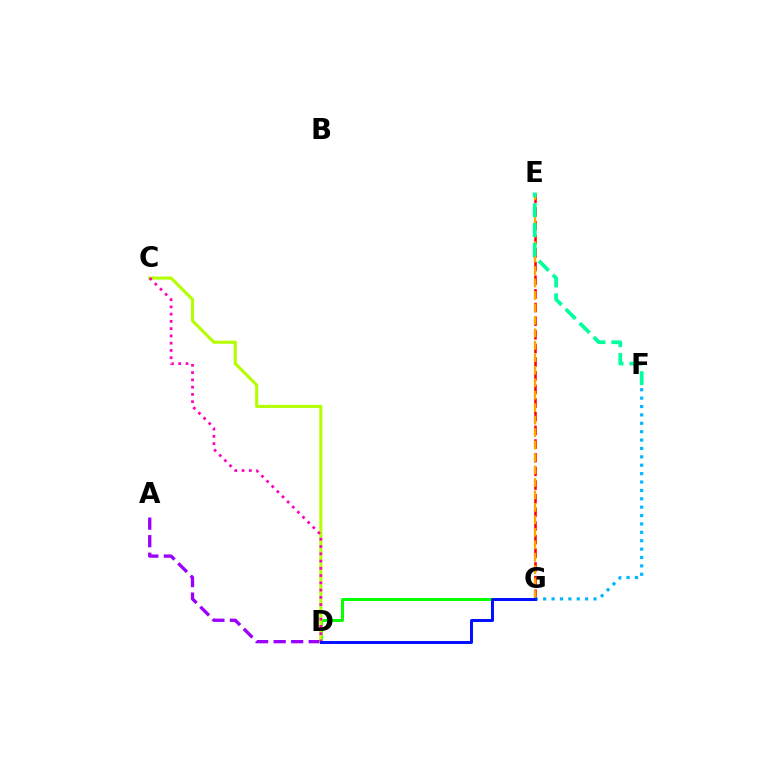{('D', 'G'): [{'color': '#08ff00', 'line_style': 'solid', 'thickness': 2.16}, {'color': '#0010ff', 'line_style': 'solid', 'thickness': 2.14}], ('A', 'D'): [{'color': '#9b00ff', 'line_style': 'dashed', 'thickness': 2.38}], ('E', 'G'): [{'color': '#ff0000', 'line_style': 'dashed', 'thickness': 1.85}, {'color': '#ffa500', 'line_style': 'dashed', 'thickness': 1.69}], ('C', 'D'): [{'color': '#b3ff00', 'line_style': 'solid', 'thickness': 2.21}, {'color': '#ff00bd', 'line_style': 'dotted', 'thickness': 1.97}], ('F', 'G'): [{'color': '#00b5ff', 'line_style': 'dotted', 'thickness': 2.28}], ('E', 'F'): [{'color': '#00ff9d', 'line_style': 'dashed', 'thickness': 2.69}]}